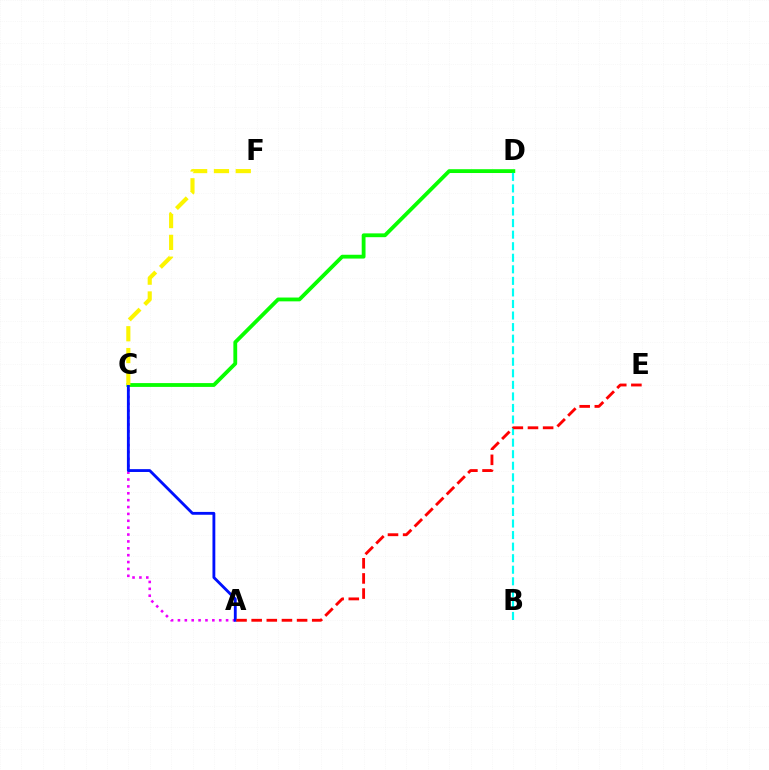{('C', 'D'): [{'color': '#08ff00', 'line_style': 'solid', 'thickness': 2.75}], ('A', 'C'): [{'color': '#ee00ff', 'line_style': 'dotted', 'thickness': 1.87}, {'color': '#0010ff', 'line_style': 'solid', 'thickness': 2.04}], ('C', 'F'): [{'color': '#fcf500', 'line_style': 'dashed', 'thickness': 2.96}], ('B', 'D'): [{'color': '#00fff6', 'line_style': 'dashed', 'thickness': 1.57}], ('A', 'E'): [{'color': '#ff0000', 'line_style': 'dashed', 'thickness': 2.06}]}